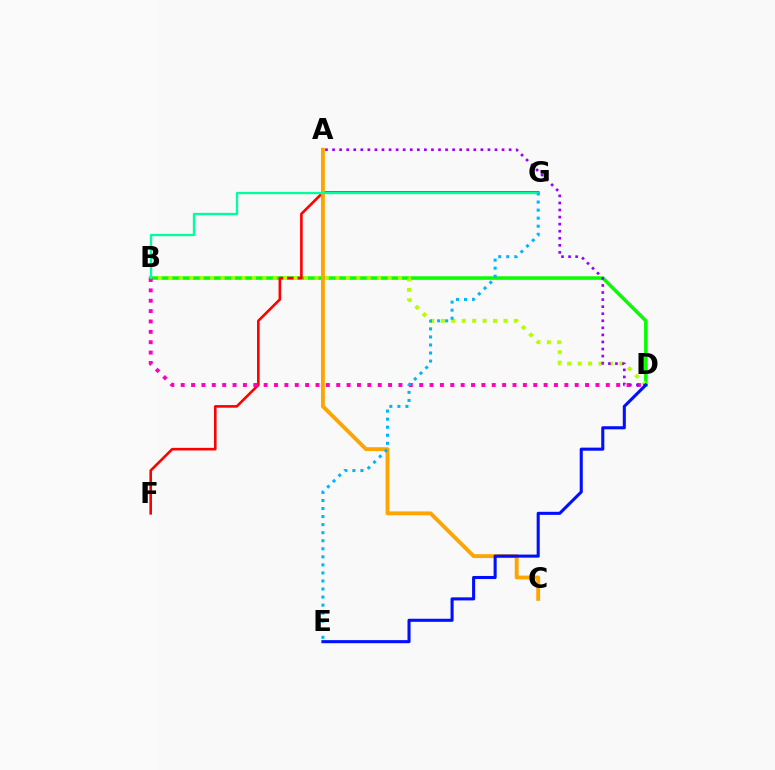{('B', 'D'): [{'color': '#08ff00', 'line_style': 'solid', 'thickness': 2.56}, {'color': '#b3ff00', 'line_style': 'dotted', 'thickness': 2.84}, {'color': '#ff00bd', 'line_style': 'dotted', 'thickness': 2.82}], ('F', 'G'): [{'color': '#ff0000', 'line_style': 'solid', 'thickness': 1.88}], ('A', 'C'): [{'color': '#ffa500', 'line_style': 'solid', 'thickness': 2.78}], ('A', 'D'): [{'color': '#9b00ff', 'line_style': 'dotted', 'thickness': 1.92}], ('B', 'G'): [{'color': '#00ff9d', 'line_style': 'solid', 'thickness': 1.68}], ('D', 'E'): [{'color': '#0010ff', 'line_style': 'solid', 'thickness': 2.21}], ('E', 'G'): [{'color': '#00b5ff', 'line_style': 'dotted', 'thickness': 2.19}]}